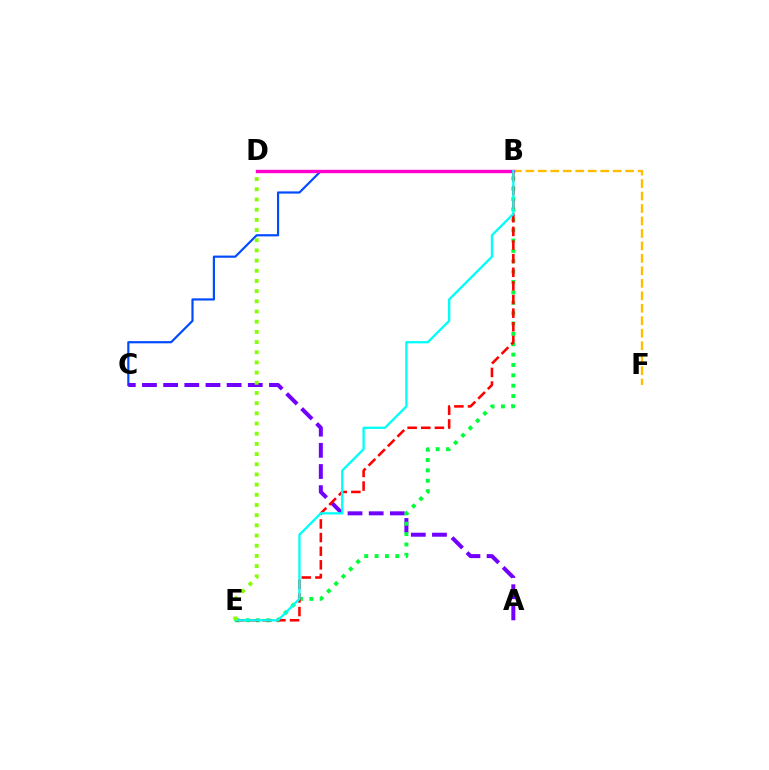{('B', 'F'): [{'color': '#ffbd00', 'line_style': 'dashed', 'thickness': 1.69}], ('B', 'C'): [{'color': '#004bff', 'line_style': 'solid', 'thickness': 1.57}], ('A', 'C'): [{'color': '#7200ff', 'line_style': 'dashed', 'thickness': 2.88}], ('B', 'D'): [{'color': '#ff00cf', 'line_style': 'solid', 'thickness': 2.44}], ('B', 'E'): [{'color': '#00ff39', 'line_style': 'dotted', 'thickness': 2.82}, {'color': '#ff0000', 'line_style': 'dashed', 'thickness': 1.85}, {'color': '#00fff6', 'line_style': 'solid', 'thickness': 1.66}], ('D', 'E'): [{'color': '#84ff00', 'line_style': 'dotted', 'thickness': 2.77}]}